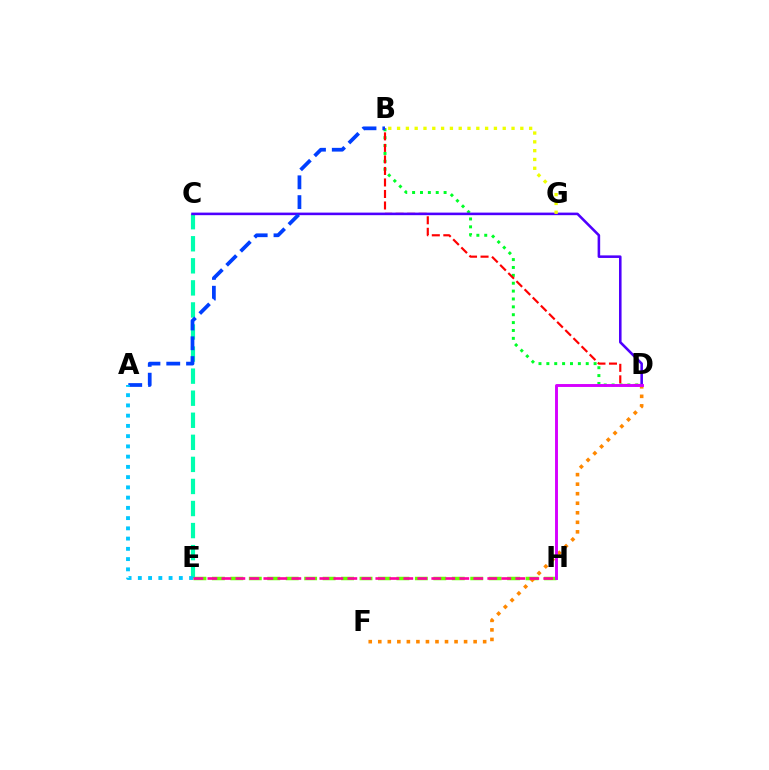{('E', 'H'): [{'color': '#66ff00', 'line_style': 'dashed', 'thickness': 2.51}, {'color': '#ff00a0', 'line_style': 'dashed', 'thickness': 1.9}], ('B', 'D'): [{'color': '#00ff27', 'line_style': 'dotted', 'thickness': 2.14}, {'color': '#ff0000', 'line_style': 'dashed', 'thickness': 1.56}], ('C', 'E'): [{'color': '#00ffaf', 'line_style': 'dashed', 'thickness': 3.0}], ('D', 'F'): [{'color': '#ff8800', 'line_style': 'dotted', 'thickness': 2.59}], ('C', 'D'): [{'color': '#4f00ff', 'line_style': 'solid', 'thickness': 1.85}], ('B', 'G'): [{'color': '#eeff00', 'line_style': 'dotted', 'thickness': 2.39}], ('D', 'H'): [{'color': '#d600ff', 'line_style': 'solid', 'thickness': 2.09}], ('A', 'B'): [{'color': '#003fff', 'line_style': 'dashed', 'thickness': 2.69}], ('A', 'E'): [{'color': '#00c7ff', 'line_style': 'dotted', 'thickness': 2.78}]}